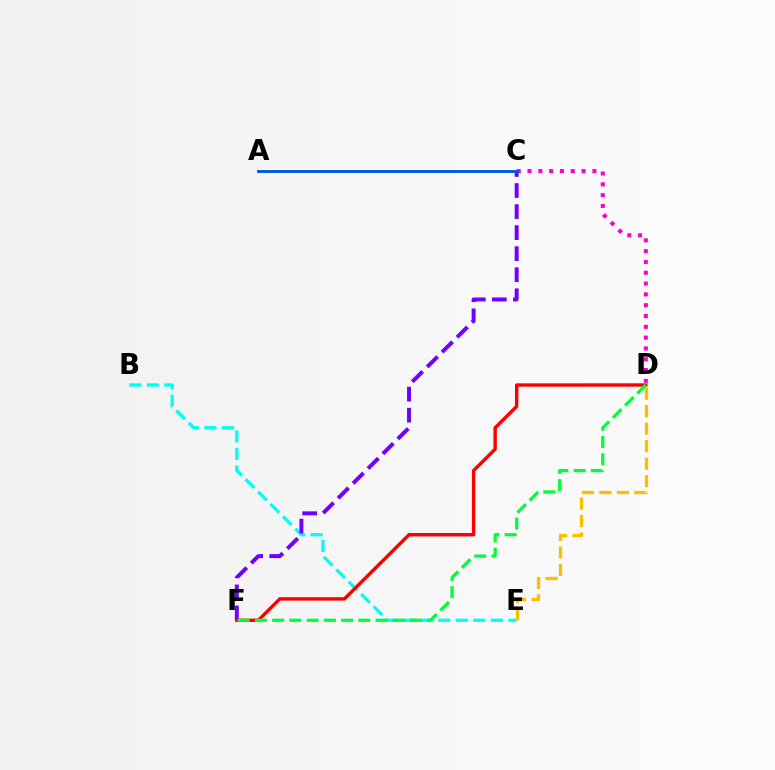{('B', 'E'): [{'color': '#00fff6', 'line_style': 'dashed', 'thickness': 2.38}], ('C', 'F'): [{'color': '#7200ff', 'line_style': 'dashed', 'thickness': 2.86}], ('D', 'F'): [{'color': '#ff0000', 'line_style': 'solid', 'thickness': 2.45}, {'color': '#00ff39', 'line_style': 'dashed', 'thickness': 2.34}], ('D', 'E'): [{'color': '#ffbd00', 'line_style': 'dashed', 'thickness': 2.38}], ('A', 'C'): [{'color': '#84ff00', 'line_style': 'solid', 'thickness': 1.94}, {'color': '#004bff', 'line_style': 'solid', 'thickness': 1.97}], ('C', 'D'): [{'color': '#ff00cf', 'line_style': 'dotted', 'thickness': 2.94}]}